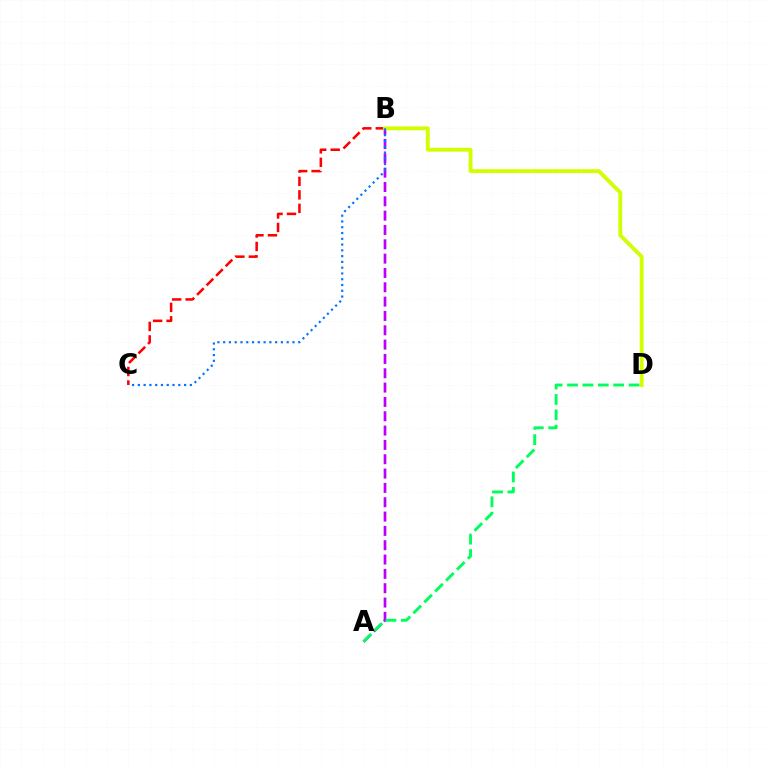{('B', 'C'): [{'color': '#ff0000', 'line_style': 'dashed', 'thickness': 1.83}, {'color': '#0074ff', 'line_style': 'dotted', 'thickness': 1.57}], ('A', 'B'): [{'color': '#b900ff', 'line_style': 'dashed', 'thickness': 1.95}], ('A', 'D'): [{'color': '#00ff5c', 'line_style': 'dashed', 'thickness': 2.09}], ('B', 'D'): [{'color': '#d1ff00', 'line_style': 'solid', 'thickness': 2.78}]}